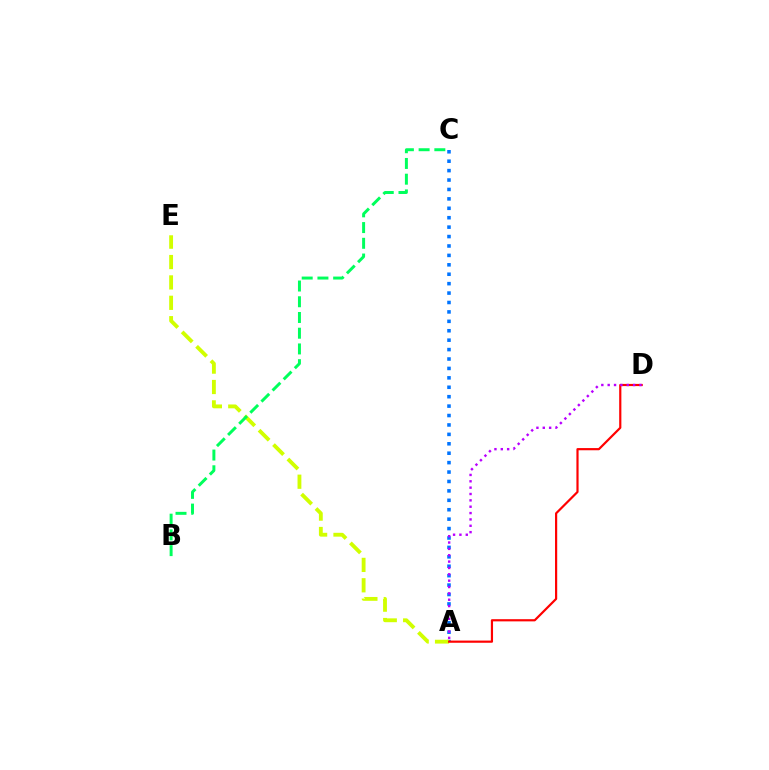{('A', 'C'): [{'color': '#0074ff', 'line_style': 'dotted', 'thickness': 2.56}], ('A', 'E'): [{'color': '#d1ff00', 'line_style': 'dashed', 'thickness': 2.77}], ('B', 'C'): [{'color': '#00ff5c', 'line_style': 'dashed', 'thickness': 2.14}], ('A', 'D'): [{'color': '#ff0000', 'line_style': 'solid', 'thickness': 1.58}, {'color': '#b900ff', 'line_style': 'dotted', 'thickness': 1.73}]}